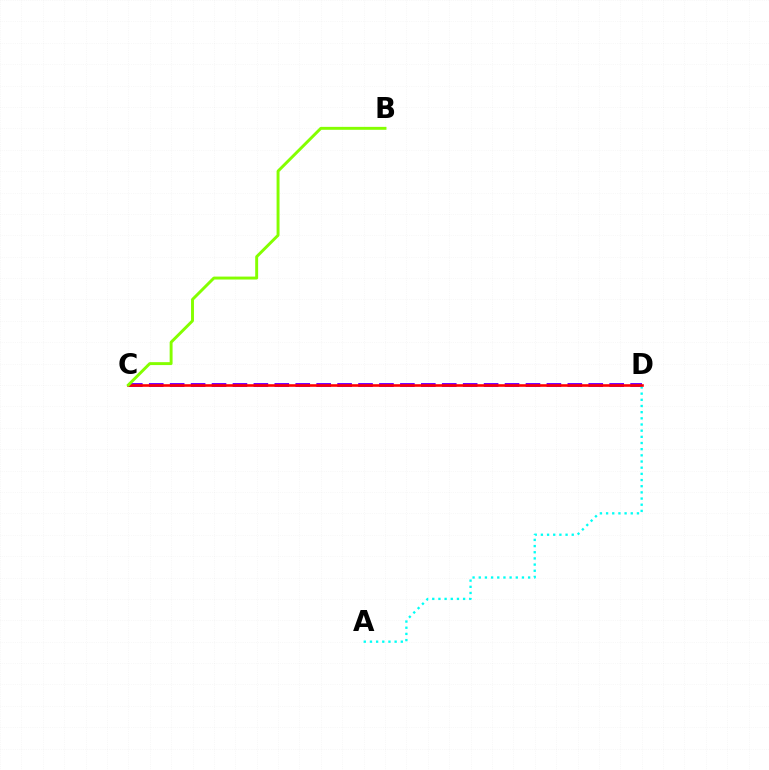{('C', 'D'): [{'color': '#7200ff', 'line_style': 'dashed', 'thickness': 2.84}, {'color': '#ff0000', 'line_style': 'solid', 'thickness': 1.87}], ('A', 'D'): [{'color': '#00fff6', 'line_style': 'dotted', 'thickness': 1.68}], ('B', 'C'): [{'color': '#84ff00', 'line_style': 'solid', 'thickness': 2.11}]}